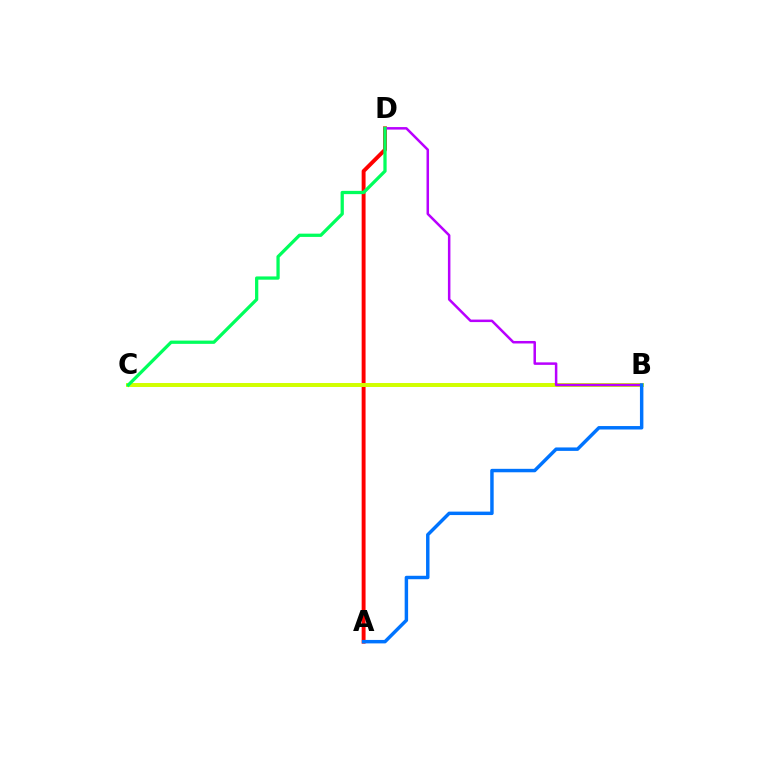{('A', 'D'): [{'color': '#ff0000', 'line_style': 'solid', 'thickness': 2.81}], ('B', 'C'): [{'color': '#d1ff00', 'line_style': 'solid', 'thickness': 2.85}], ('B', 'D'): [{'color': '#b900ff', 'line_style': 'solid', 'thickness': 1.8}], ('C', 'D'): [{'color': '#00ff5c', 'line_style': 'solid', 'thickness': 2.35}], ('A', 'B'): [{'color': '#0074ff', 'line_style': 'solid', 'thickness': 2.48}]}